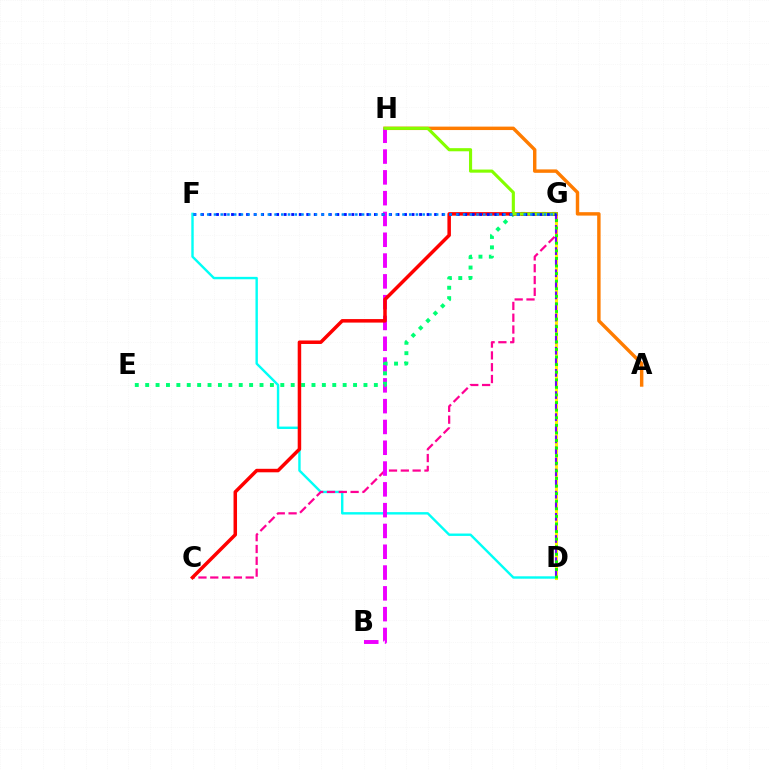{('D', 'F'): [{'color': '#00fff6', 'line_style': 'solid', 'thickness': 1.73}], ('A', 'H'): [{'color': '#ff7c00', 'line_style': 'solid', 'thickness': 2.47}], ('D', 'G'): [{'color': '#fcf500', 'line_style': 'solid', 'thickness': 2.19}, {'color': '#7200ff', 'line_style': 'dashed', 'thickness': 1.5}, {'color': '#08ff00', 'line_style': 'dotted', 'thickness': 2.06}], ('C', 'G'): [{'color': '#ff0094', 'line_style': 'dashed', 'thickness': 1.6}, {'color': '#ff0000', 'line_style': 'solid', 'thickness': 2.52}], ('B', 'H'): [{'color': '#ee00ff', 'line_style': 'dashed', 'thickness': 2.83}], ('E', 'G'): [{'color': '#00ff74', 'line_style': 'dotted', 'thickness': 2.82}], ('G', 'H'): [{'color': '#84ff00', 'line_style': 'solid', 'thickness': 2.25}], ('F', 'G'): [{'color': '#0010ff', 'line_style': 'dotted', 'thickness': 2.04}, {'color': '#008cff', 'line_style': 'dotted', 'thickness': 1.83}]}